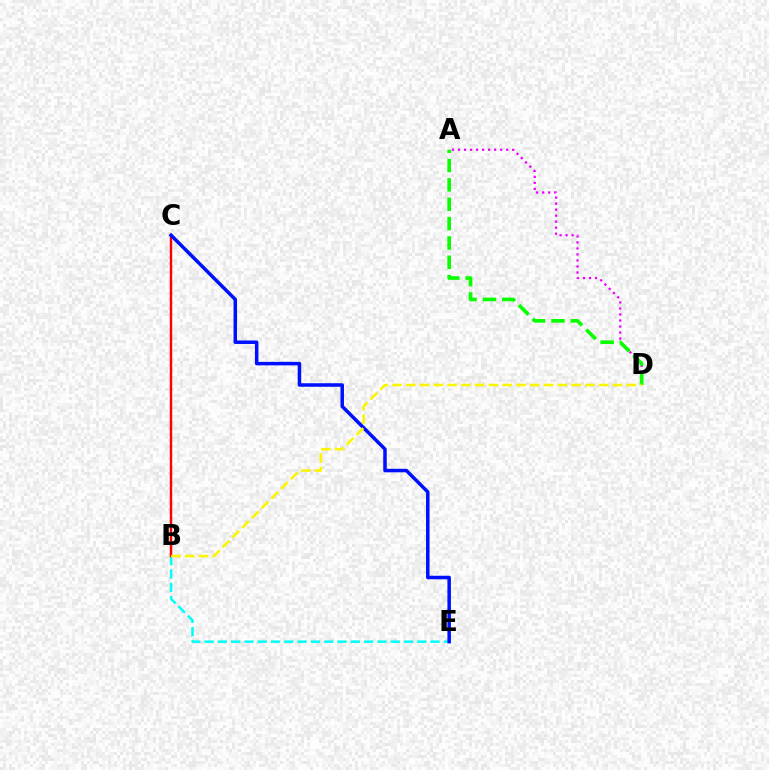{('B', 'E'): [{'color': '#00fff6', 'line_style': 'dashed', 'thickness': 1.81}], ('A', 'D'): [{'color': '#ee00ff', 'line_style': 'dotted', 'thickness': 1.64}, {'color': '#08ff00', 'line_style': 'dashed', 'thickness': 2.63}], ('B', 'C'): [{'color': '#ff0000', 'line_style': 'solid', 'thickness': 1.74}], ('C', 'E'): [{'color': '#0010ff', 'line_style': 'solid', 'thickness': 2.53}], ('B', 'D'): [{'color': '#fcf500', 'line_style': 'dashed', 'thickness': 1.87}]}